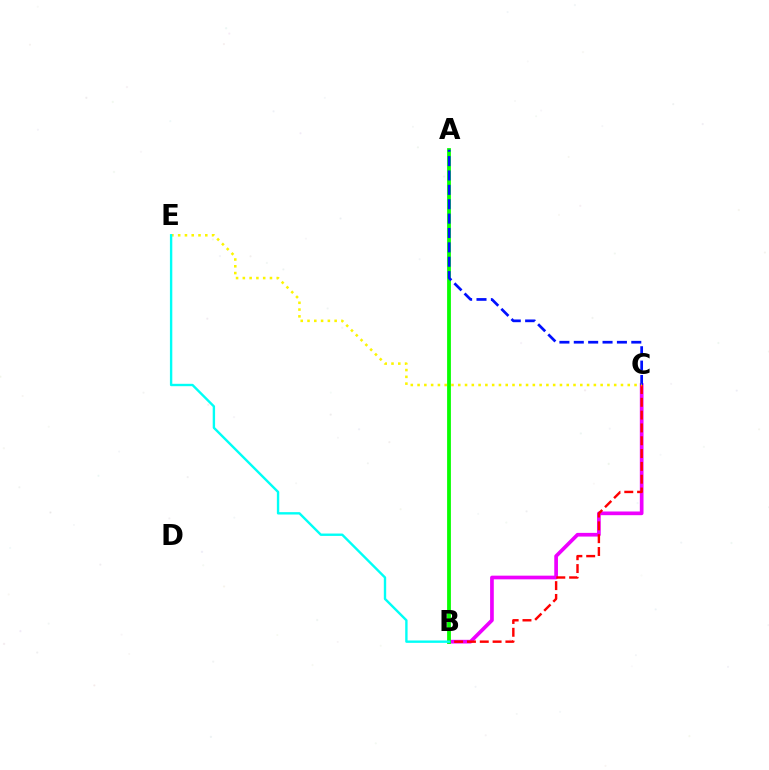{('B', 'C'): [{'color': '#ee00ff', 'line_style': 'solid', 'thickness': 2.66}, {'color': '#ff0000', 'line_style': 'dashed', 'thickness': 1.74}], ('A', 'B'): [{'color': '#08ff00', 'line_style': 'solid', 'thickness': 2.73}], ('A', 'C'): [{'color': '#0010ff', 'line_style': 'dashed', 'thickness': 1.95}], ('C', 'E'): [{'color': '#fcf500', 'line_style': 'dotted', 'thickness': 1.84}], ('B', 'E'): [{'color': '#00fff6', 'line_style': 'solid', 'thickness': 1.72}]}